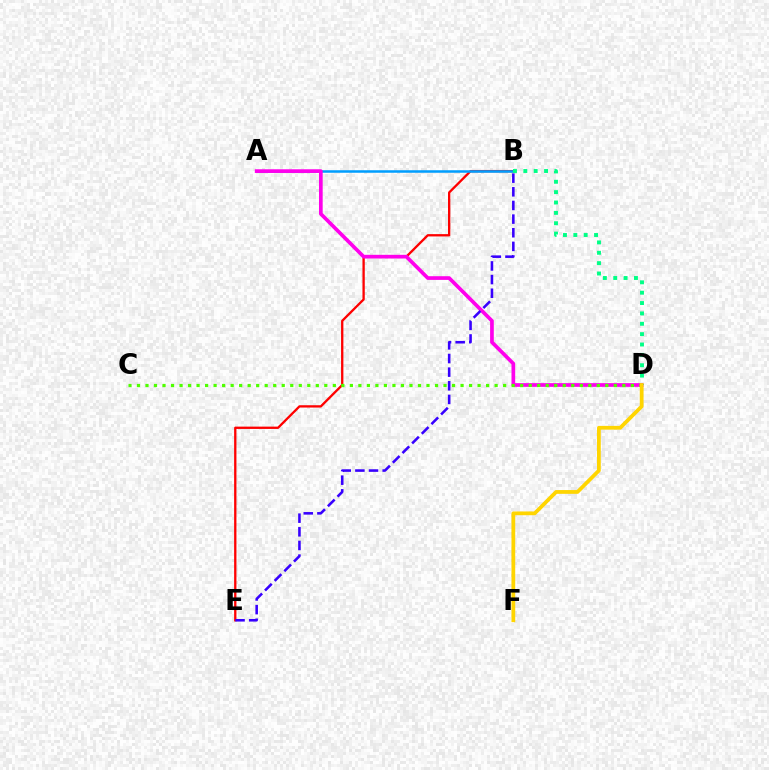{('B', 'E'): [{'color': '#ff0000', 'line_style': 'solid', 'thickness': 1.67}, {'color': '#3700ff', 'line_style': 'dashed', 'thickness': 1.85}], ('A', 'B'): [{'color': '#009eff', 'line_style': 'solid', 'thickness': 1.81}], ('A', 'D'): [{'color': '#ff00ed', 'line_style': 'solid', 'thickness': 2.66}], ('C', 'D'): [{'color': '#4fff00', 'line_style': 'dotted', 'thickness': 2.31}], ('B', 'D'): [{'color': '#00ff86', 'line_style': 'dotted', 'thickness': 2.82}], ('D', 'F'): [{'color': '#ffd500', 'line_style': 'solid', 'thickness': 2.71}]}